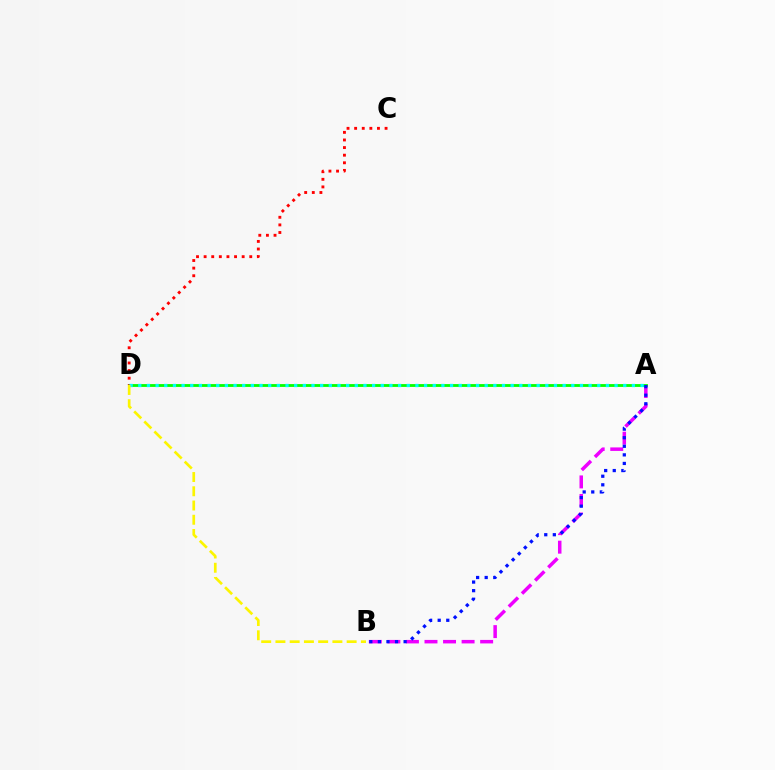{('A', 'B'): [{'color': '#ee00ff', 'line_style': 'dashed', 'thickness': 2.52}, {'color': '#0010ff', 'line_style': 'dotted', 'thickness': 2.33}], ('A', 'D'): [{'color': '#08ff00', 'line_style': 'solid', 'thickness': 2.04}, {'color': '#00fff6', 'line_style': 'dotted', 'thickness': 2.35}], ('C', 'D'): [{'color': '#ff0000', 'line_style': 'dotted', 'thickness': 2.07}], ('B', 'D'): [{'color': '#fcf500', 'line_style': 'dashed', 'thickness': 1.93}]}